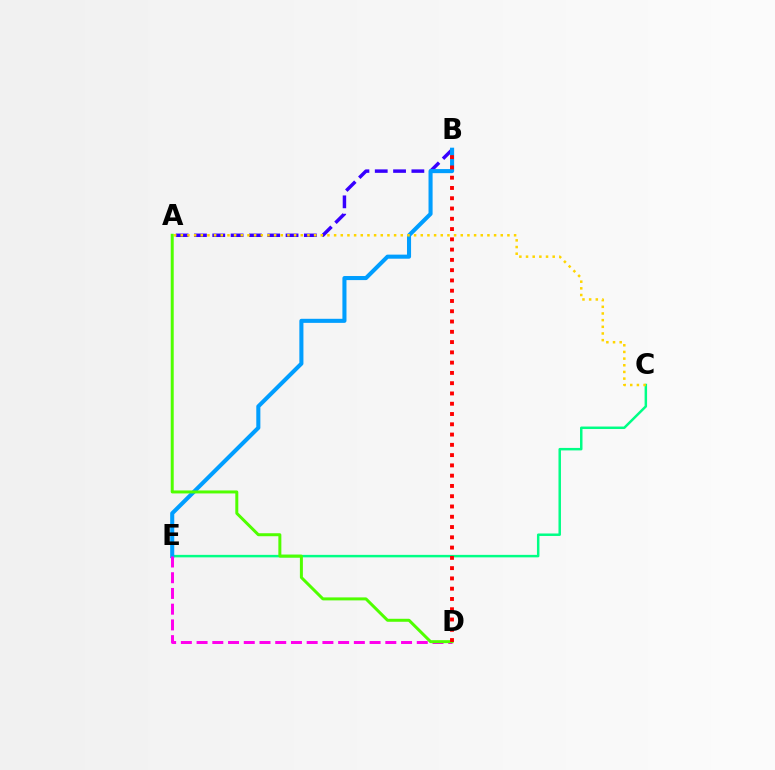{('C', 'E'): [{'color': '#00ff86', 'line_style': 'solid', 'thickness': 1.79}], ('A', 'B'): [{'color': '#3700ff', 'line_style': 'dashed', 'thickness': 2.49}], ('B', 'E'): [{'color': '#009eff', 'line_style': 'solid', 'thickness': 2.93}], ('D', 'E'): [{'color': '#ff00ed', 'line_style': 'dashed', 'thickness': 2.14}], ('A', 'C'): [{'color': '#ffd500', 'line_style': 'dotted', 'thickness': 1.81}], ('A', 'D'): [{'color': '#4fff00', 'line_style': 'solid', 'thickness': 2.15}], ('B', 'D'): [{'color': '#ff0000', 'line_style': 'dotted', 'thickness': 2.79}]}